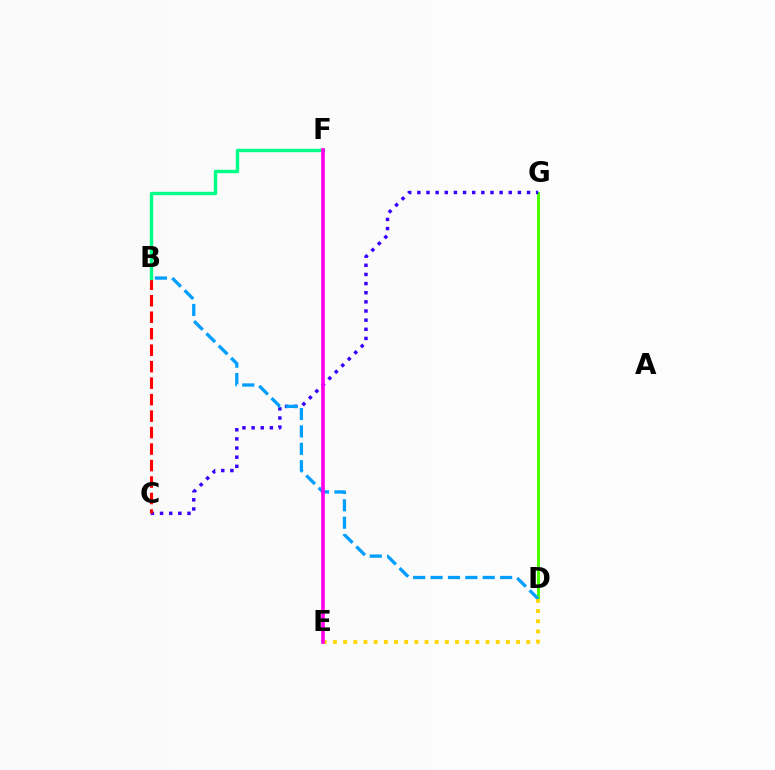{('D', 'G'): [{'color': '#4fff00', 'line_style': 'solid', 'thickness': 2.18}], ('C', 'G'): [{'color': '#3700ff', 'line_style': 'dotted', 'thickness': 2.48}], ('B', 'C'): [{'color': '#ff0000', 'line_style': 'dashed', 'thickness': 2.24}], ('B', 'D'): [{'color': '#009eff', 'line_style': 'dashed', 'thickness': 2.36}], ('B', 'F'): [{'color': '#00ff86', 'line_style': 'solid', 'thickness': 2.44}], ('D', 'E'): [{'color': '#ffd500', 'line_style': 'dotted', 'thickness': 2.76}], ('E', 'F'): [{'color': '#ff00ed', 'line_style': 'solid', 'thickness': 2.64}]}